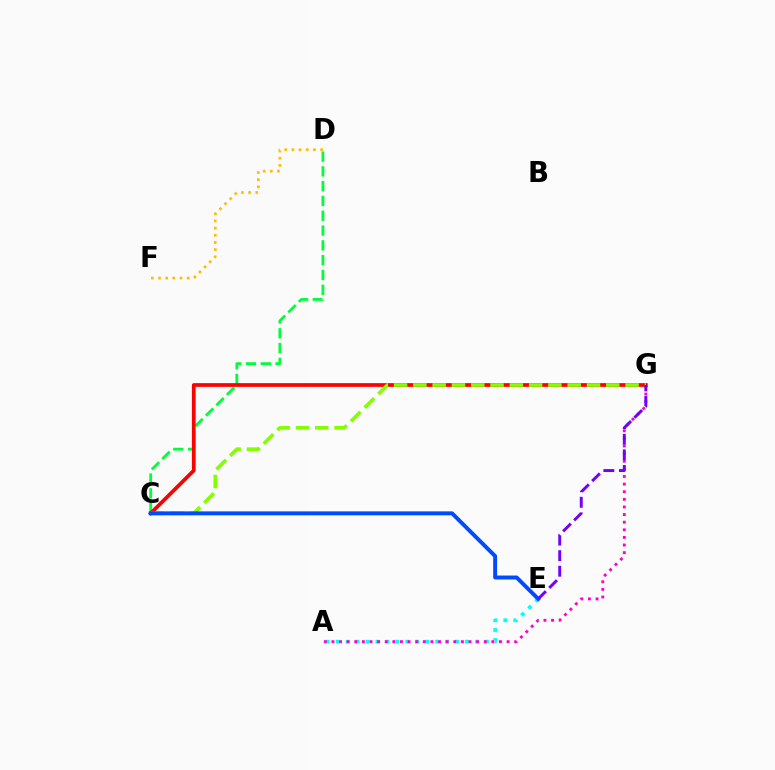{('A', 'E'): [{'color': '#00fff6', 'line_style': 'dotted', 'thickness': 2.7}], ('C', 'D'): [{'color': '#00ff39', 'line_style': 'dashed', 'thickness': 2.01}], ('D', 'F'): [{'color': '#ffbd00', 'line_style': 'dotted', 'thickness': 1.95}], ('C', 'G'): [{'color': '#ff0000', 'line_style': 'solid', 'thickness': 2.68}, {'color': '#84ff00', 'line_style': 'dashed', 'thickness': 2.62}], ('C', 'E'): [{'color': '#004bff', 'line_style': 'solid', 'thickness': 2.83}], ('A', 'G'): [{'color': '#ff00cf', 'line_style': 'dotted', 'thickness': 2.07}], ('E', 'G'): [{'color': '#7200ff', 'line_style': 'dashed', 'thickness': 2.12}]}